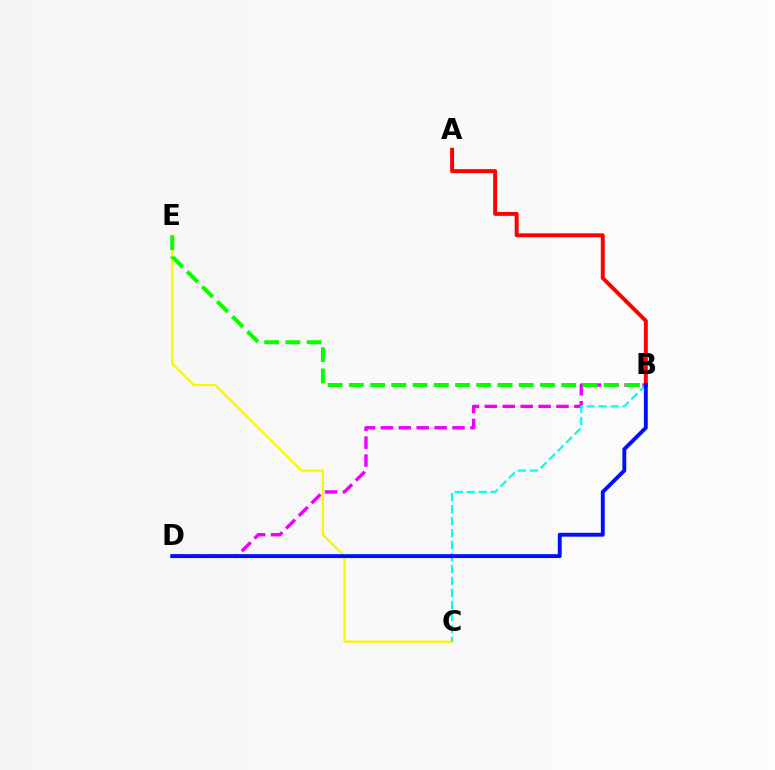{('C', 'E'): [{'color': '#fcf500', 'line_style': 'solid', 'thickness': 1.6}], ('B', 'D'): [{'color': '#ee00ff', 'line_style': 'dashed', 'thickness': 2.43}, {'color': '#0010ff', 'line_style': 'solid', 'thickness': 2.8}], ('B', 'C'): [{'color': '#00fff6', 'line_style': 'dashed', 'thickness': 1.63}], ('A', 'B'): [{'color': '#ff0000', 'line_style': 'solid', 'thickness': 2.83}], ('B', 'E'): [{'color': '#08ff00', 'line_style': 'dashed', 'thickness': 2.89}]}